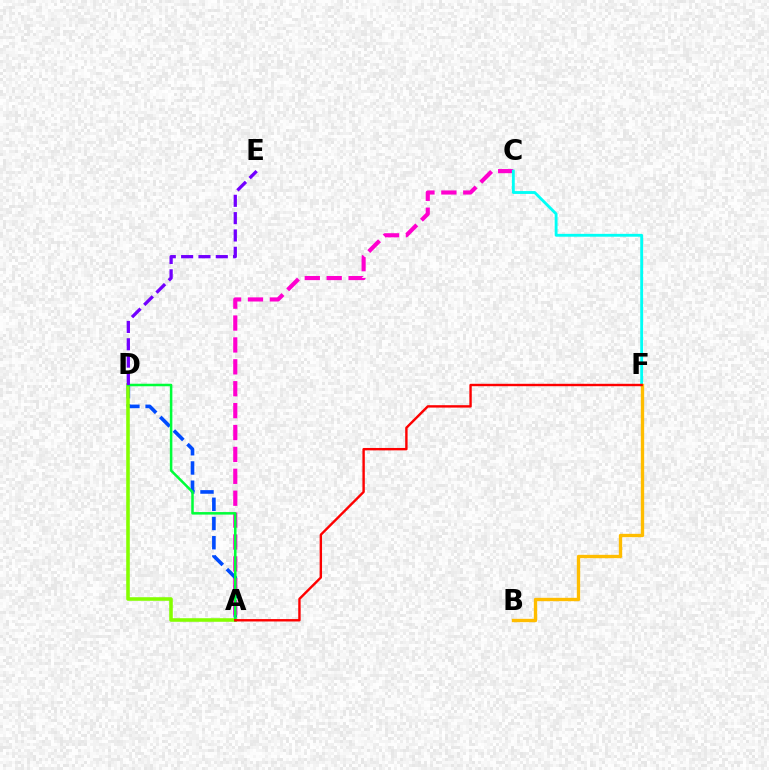{('A', 'D'): [{'color': '#004bff', 'line_style': 'dashed', 'thickness': 2.61}, {'color': '#84ff00', 'line_style': 'solid', 'thickness': 2.57}, {'color': '#00ff39', 'line_style': 'solid', 'thickness': 1.81}], ('A', 'C'): [{'color': '#ff00cf', 'line_style': 'dashed', 'thickness': 2.97}], ('C', 'F'): [{'color': '#00fff6', 'line_style': 'solid', 'thickness': 2.05}], ('B', 'F'): [{'color': '#ffbd00', 'line_style': 'solid', 'thickness': 2.41}], ('D', 'E'): [{'color': '#7200ff', 'line_style': 'dashed', 'thickness': 2.36}], ('A', 'F'): [{'color': '#ff0000', 'line_style': 'solid', 'thickness': 1.73}]}